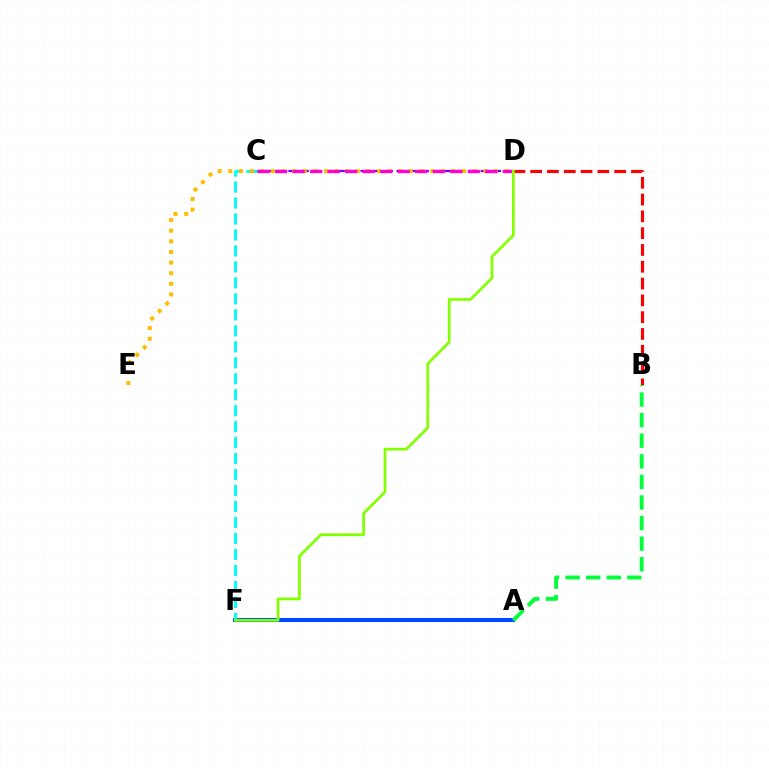{('B', 'D'): [{'color': '#ff0000', 'line_style': 'dashed', 'thickness': 2.28}], ('C', 'D'): [{'color': '#7200ff', 'line_style': 'dashed', 'thickness': 1.63}, {'color': '#ff00cf', 'line_style': 'dashed', 'thickness': 2.38}], ('A', 'F'): [{'color': '#004bff', 'line_style': 'solid', 'thickness': 2.94}], ('A', 'B'): [{'color': '#00ff39', 'line_style': 'dashed', 'thickness': 2.8}], ('C', 'F'): [{'color': '#00fff6', 'line_style': 'dashed', 'thickness': 2.17}], ('D', 'E'): [{'color': '#ffbd00', 'line_style': 'dotted', 'thickness': 2.89}], ('D', 'F'): [{'color': '#84ff00', 'line_style': 'solid', 'thickness': 1.97}]}